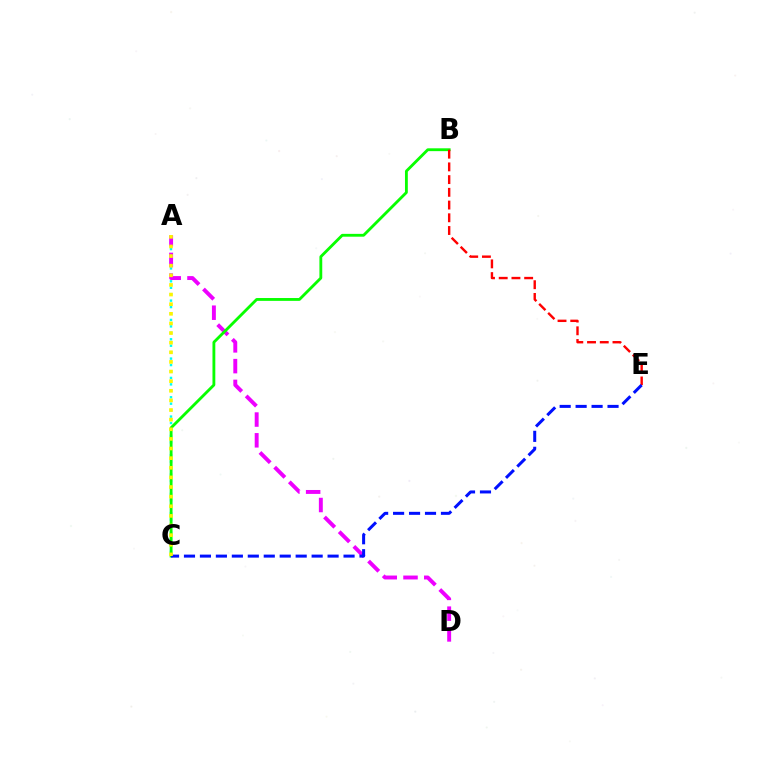{('A', 'C'): [{'color': '#00fff6', 'line_style': 'dotted', 'thickness': 1.75}, {'color': '#fcf500', 'line_style': 'dotted', 'thickness': 2.61}], ('A', 'D'): [{'color': '#ee00ff', 'line_style': 'dashed', 'thickness': 2.82}], ('B', 'C'): [{'color': '#08ff00', 'line_style': 'solid', 'thickness': 2.04}], ('B', 'E'): [{'color': '#ff0000', 'line_style': 'dashed', 'thickness': 1.73}], ('C', 'E'): [{'color': '#0010ff', 'line_style': 'dashed', 'thickness': 2.17}]}